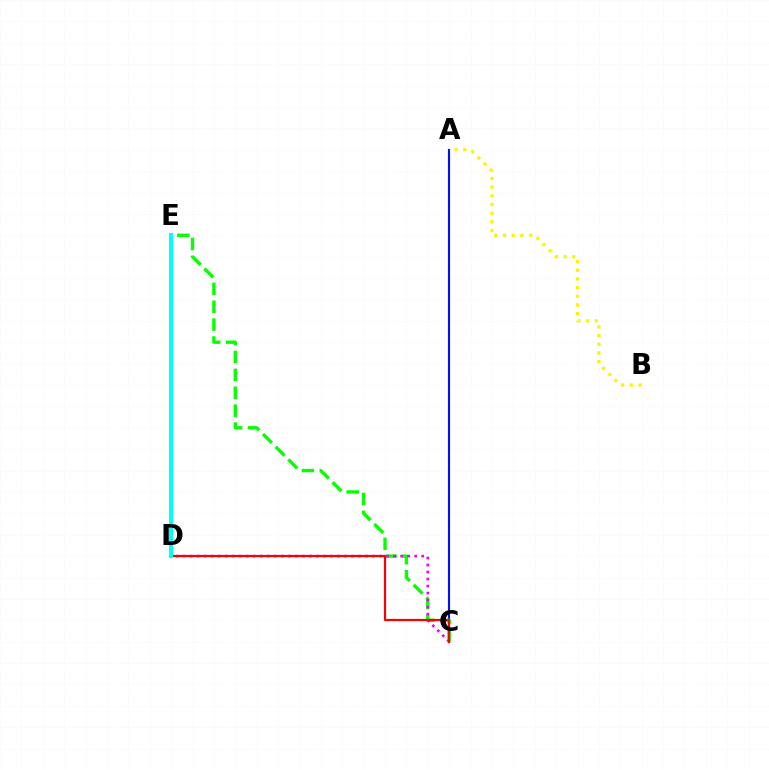{('A', 'C'): [{'color': '#0010ff', 'line_style': 'solid', 'thickness': 1.54}], ('C', 'E'): [{'color': '#08ff00', 'line_style': 'dashed', 'thickness': 2.43}], ('C', 'D'): [{'color': '#ee00ff', 'line_style': 'dotted', 'thickness': 1.91}, {'color': '#ff0000', 'line_style': 'solid', 'thickness': 1.59}], ('A', 'B'): [{'color': '#fcf500', 'line_style': 'dotted', 'thickness': 2.36}], ('D', 'E'): [{'color': '#00fff6', 'line_style': 'solid', 'thickness': 2.91}]}